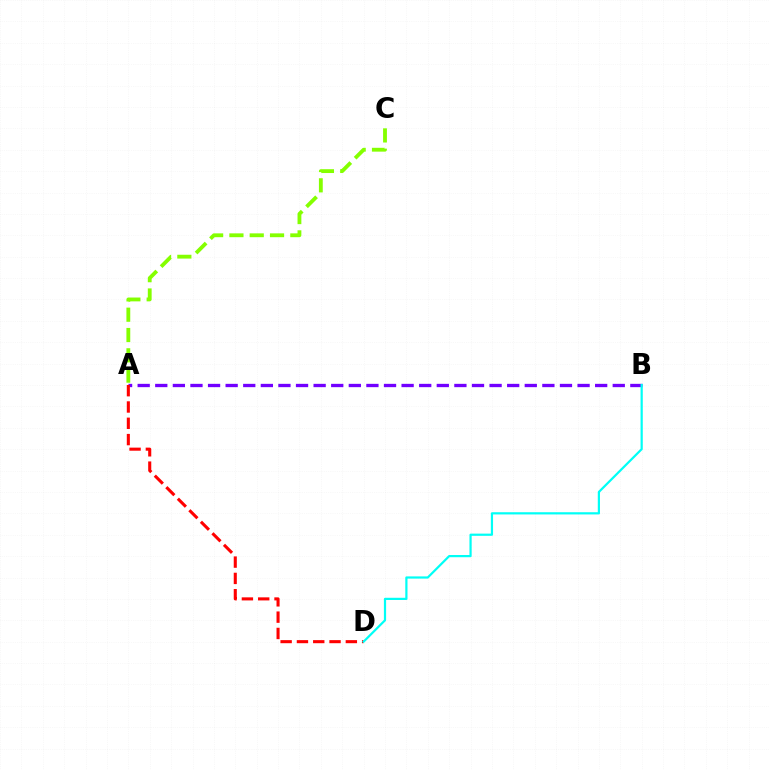{('A', 'C'): [{'color': '#84ff00', 'line_style': 'dashed', 'thickness': 2.76}], ('A', 'B'): [{'color': '#7200ff', 'line_style': 'dashed', 'thickness': 2.39}], ('A', 'D'): [{'color': '#ff0000', 'line_style': 'dashed', 'thickness': 2.21}], ('B', 'D'): [{'color': '#00fff6', 'line_style': 'solid', 'thickness': 1.59}]}